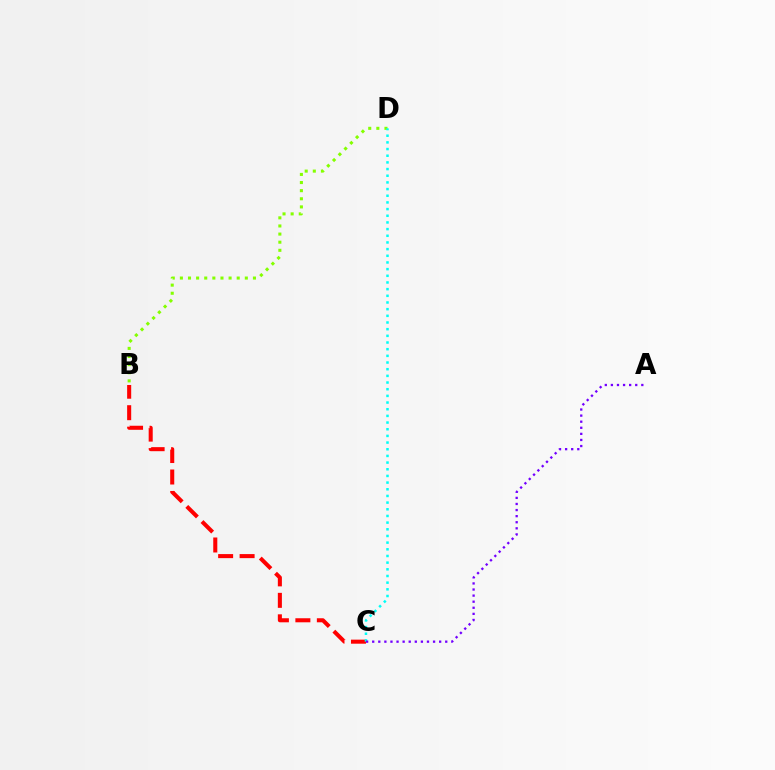{('B', 'C'): [{'color': '#ff0000', 'line_style': 'dashed', 'thickness': 2.92}], ('B', 'D'): [{'color': '#84ff00', 'line_style': 'dotted', 'thickness': 2.21}], ('C', 'D'): [{'color': '#00fff6', 'line_style': 'dotted', 'thickness': 1.81}], ('A', 'C'): [{'color': '#7200ff', 'line_style': 'dotted', 'thickness': 1.65}]}